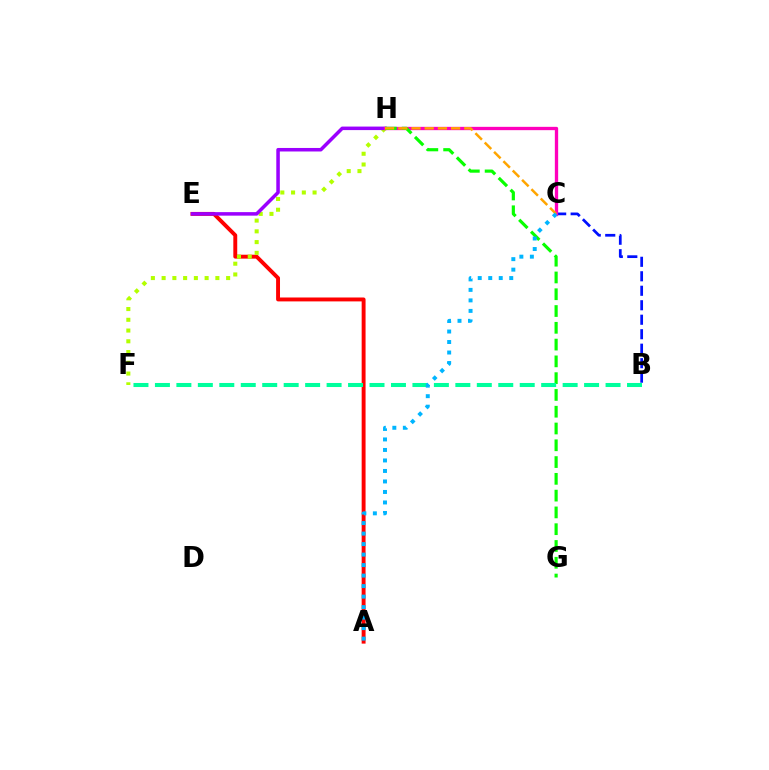{('B', 'C'): [{'color': '#0010ff', 'line_style': 'dashed', 'thickness': 1.97}], ('A', 'E'): [{'color': '#ff0000', 'line_style': 'solid', 'thickness': 2.81}], ('F', 'H'): [{'color': '#b3ff00', 'line_style': 'dotted', 'thickness': 2.92}], ('E', 'H'): [{'color': '#9b00ff', 'line_style': 'solid', 'thickness': 2.54}], ('C', 'H'): [{'color': '#ff00bd', 'line_style': 'solid', 'thickness': 2.39}, {'color': '#ffa500', 'line_style': 'dashed', 'thickness': 1.79}], ('G', 'H'): [{'color': '#08ff00', 'line_style': 'dashed', 'thickness': 2.28}], ('B', 'F'): [{'color': '#00ff9d', 'line_style': 'dashed', 'thickness': 2.92}], ('A', 'C'): [{'color': '#00b5ff', 'line_style': 'dotted', 'thickness': 2.85}]}